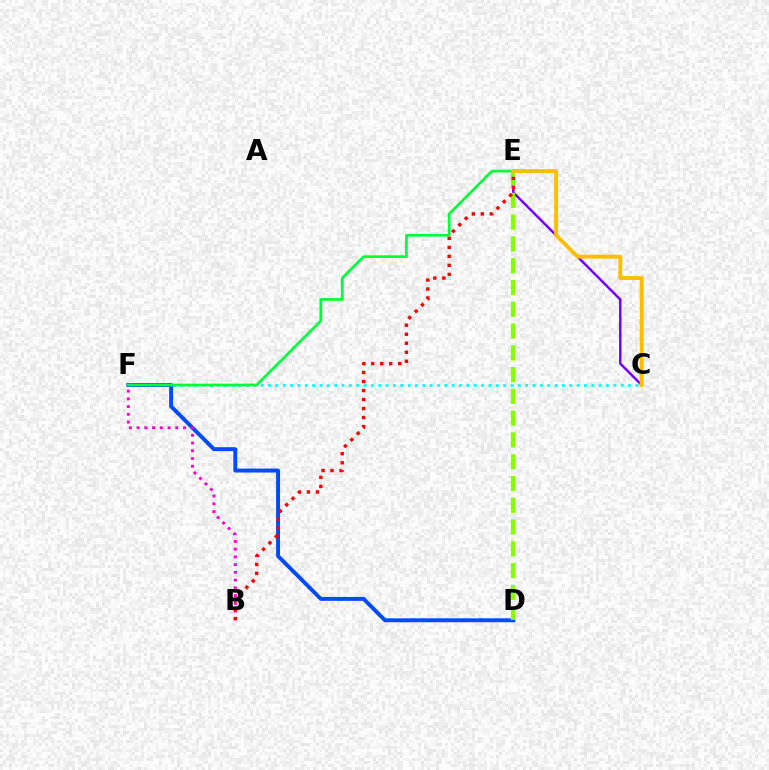{('C', 'E'): [{'color': '#7200ff', 'line_style': 'solid', 'thickness': 1.77}, {'color': '#ffbd00', 'line_style': 'solid', 'thickness': 2.81}], ('C', 'F'): [{'color': '#00fff6', 'line_style': 'dotted', 'thickness': 2.0}], ('D', 'F'): [{'color': '#004bff', 'line_style': 'solid', 'thickness': 2.83}], ('E', 'F'): [{'color': '#00ff39', 'line_style': 'solid', 'thickness': 1.95}], ('B', 'F'): [{'color': '#ff00cf', 'line_style': 'dotted', 'thickness': 2.1}], ('D', 'E'): [{'color': '#84ff00', 'line_style': 'dashed', 'thickness': 2.96}], ('B', 'E'): [{'color': '#ff0000', 'line_style': 'dotted', 'thickness': 2.45}]}